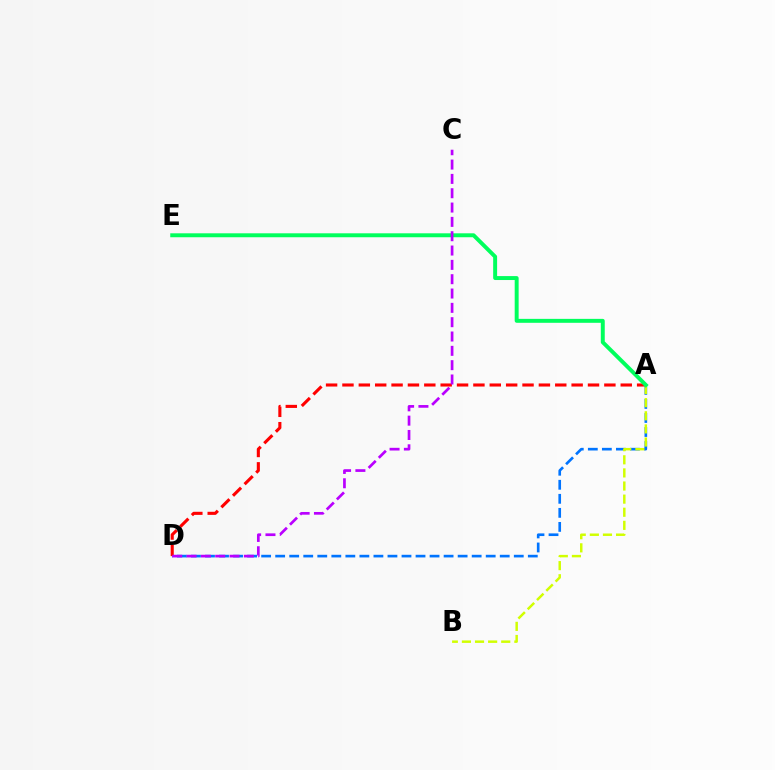{('A', 'D'): [{'color': '#0074ff', 'line_style': 'dashed', 'thickness': 1.91}, {'color': '#ff0000', 'line_style': 'dashed', 'thickness': 2.22}], ('A', 'B'): [{'color': '#d1ff00', 'line_style': 'dashed', 'thickness': 1.78}], ('A', 'E'): [{'color': '#00ff5c', 'line_style': 'solid', 'thickness': 2.84}], ('C', 'D'): [{'color': '#b900ff', 'line_style': 'dashed', 'thickness': 1.95}]}